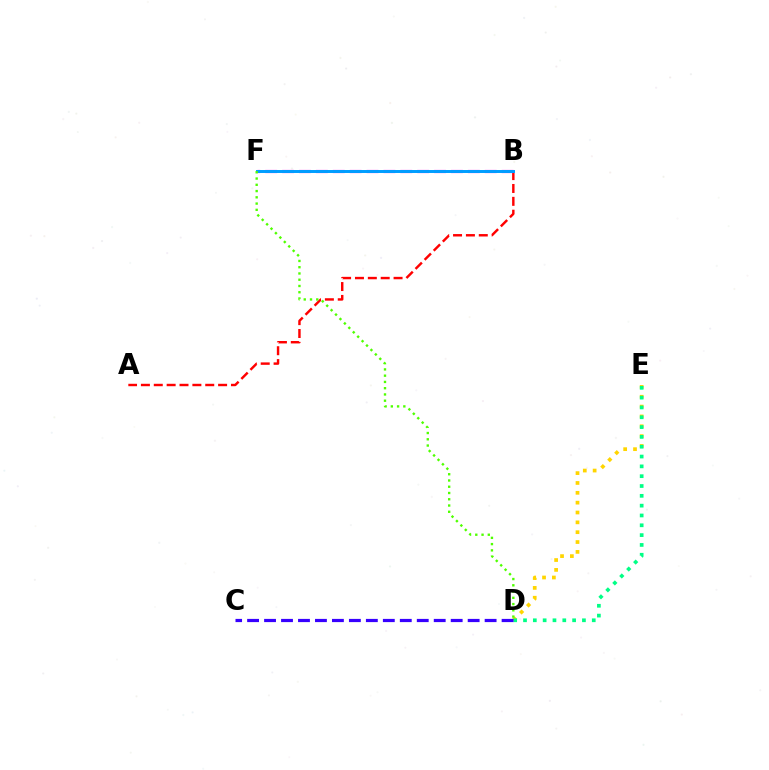{('D', 'E'): [{'color': '#ffd500', 'line_style': 'dotted', 'thickness': 2.68}, {'color': '#00ff86', 'line_style': 'dotted', 'thickness': 2.67}], ('A', 'B'): [{'color': '#ff0000', 'line_style': 'dashed', 'thickness': 1.75}], ('B', 'F'): [{'color': '#ff00ed', 'line_style': 'dashed', 'thickness': 2.29}, {'color': '#009eff', 'line_style': 'solid', 'thickness': 2.14}], ('D', 'F'): [{'color': '#4fff00', 'line_style': 'dotted', 'thickness': 1.7}], ('C', 'D'): [{'color': '#3700ff', 'line_style': 'dashed', 'thickness': 2.3}]}